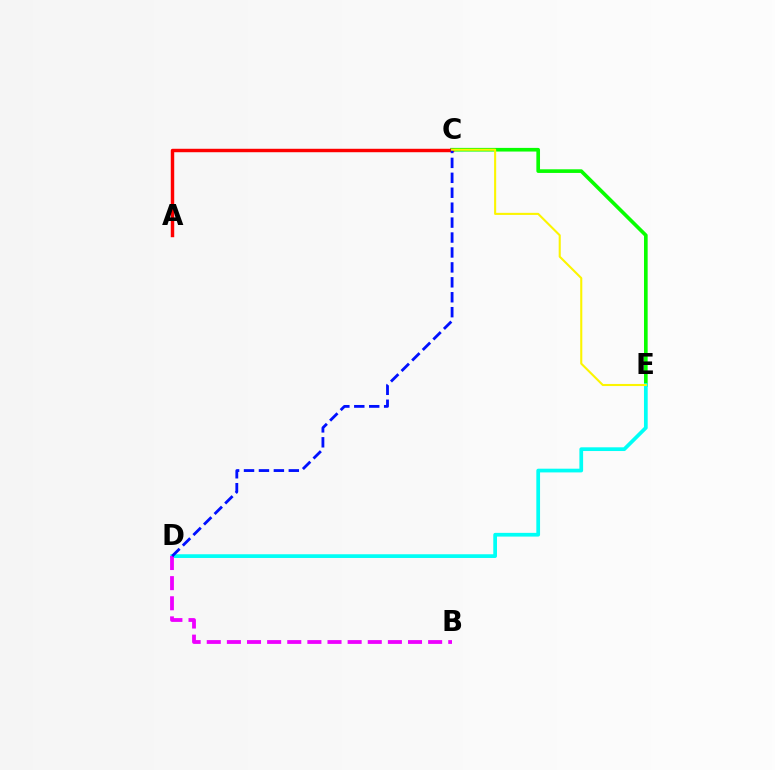{('C', 'E'): [{'color': '#08ff00', 'line_style': 'solid', 'thickness': 2.62}, {'color': '#fcf500', 'line_style': 'solid', 'thickness': 1.51}], ('D', 'E'): [{'color': '#00fff6', 'line_style': 'solid', 'thickness': 2.68}], ('B', 'D'): [{'color': '#ee00ff', 'line_style': 'dashed', 'thickness': 2.73}], ('A', 'C'): [{'color': '#ff0000', 'line_style': 'solid', 'thickness': 2.47}], ('C', 'D'): [{'color': '#0010ff', 'line_style': 'dashed', 'thickness': 2.03}]}